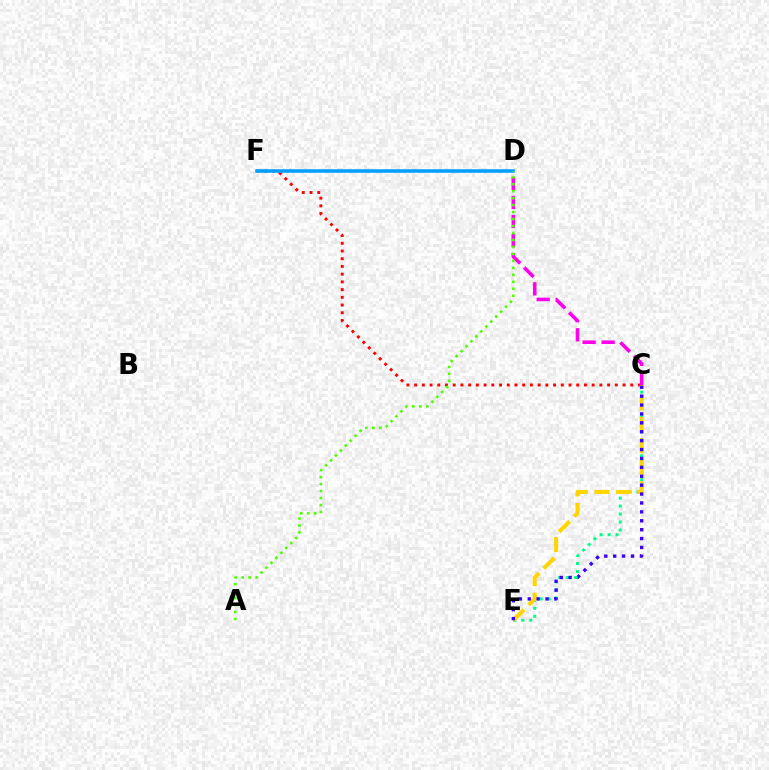{('C', 'E'): [{'color': '#00ff86', 'line_style': 'dotted', 'thickness': 2.16}, {'color': '#ffd500', 'line_style': 'dashed', 'thickness': 2.92}, {'color': '#3700ff', 'line_style': 'dotted', 'thickness': 2.42}], ('C', 'F'): [{'color': '#ff0000', 'line_style': 'dotted', 'thickness': 2.1}], ('D', 'F'): [{'color': '#009eff', 'line_style': 'solid', 'thickness': 2.55}], ('C', 'D'): [{'color': '#ff00ed', 'line_style': 'dashed', 'thickness': 2.59}], ('A', 'D'): [{'color': '#4fff00', 'line_style': 'dotted', 'thickness': 1.9}]}